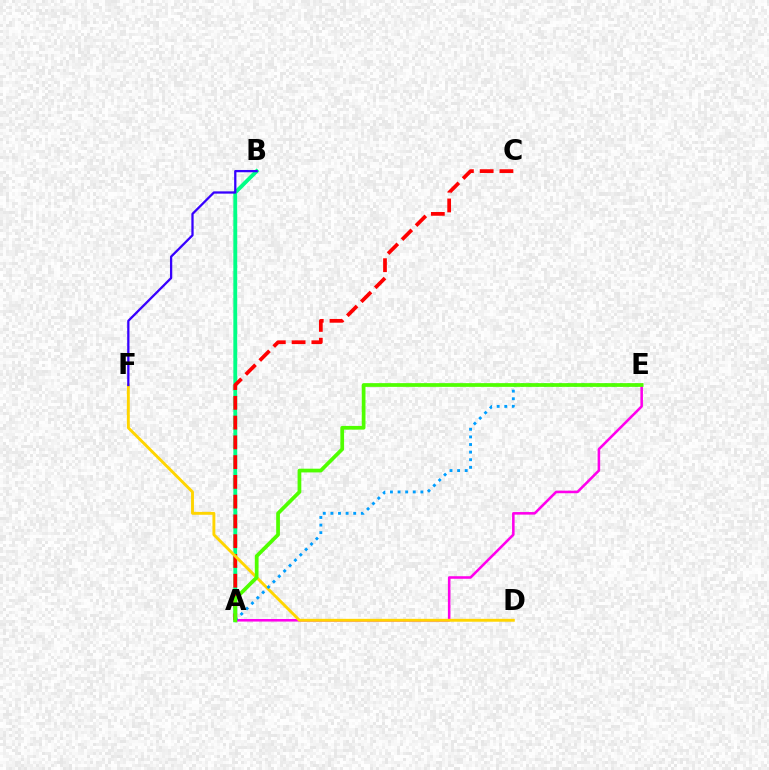{('A', 'B'): [{'color': '#00ff86', 'line_style': 'solid', 'thickness': 2.78}], ('A', 'E'): [{'color': '#ff00ed', 'line_style': 'solid', 'thickness': 1.84}, {'color': '#009eff', 'line_style': 'dotted', 'thickness': 2.07}, {'color': '#4fff00', 'line_style': 'solid', 'thickness': 2.68}], ('A', 'C'): [{'color': '#ff0000', 'line_style': 'dashed', 'thickness': 2.69}], ('D', 'F'): [{'color': '#ffd500', 'line_style': 'solid', 'thickness': 2.08}], ('B', 'F'): [{'color': '#3700ff', 'line_style': 'solid', 'thickness': 1.64}]}